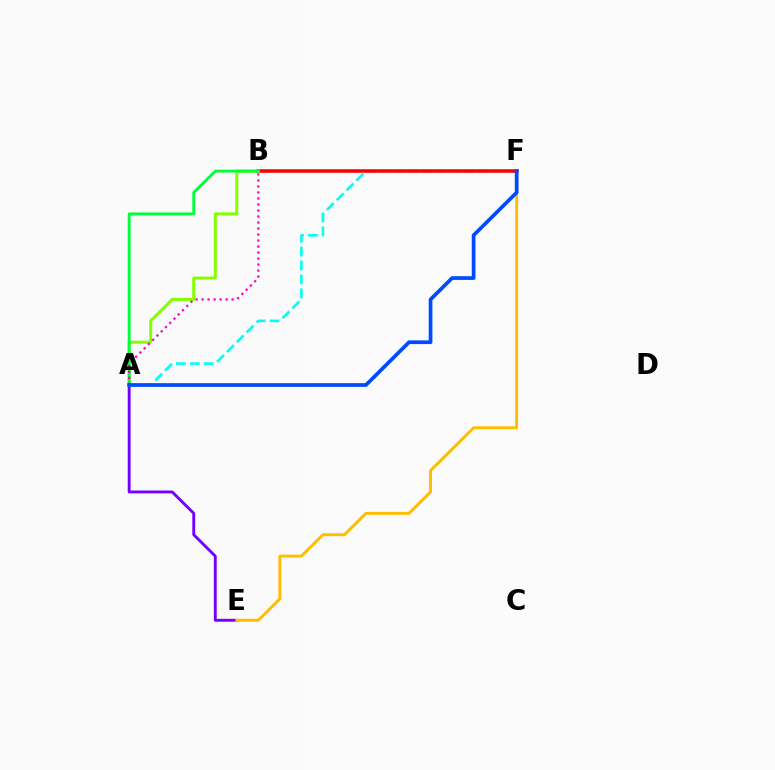{('A', 'E'): [{'color': '#7200ff', 'line_style': 'solid', 'thickness': 2.07}], ('A', 'F'): [{'color': '#00fff6', 'line_style': 'dashed', 'thickness': 1.89}, {'color': '#004bff', 'line_style': 'solid', 'thickness': 2.68}], ('B', 'F'): [{'color': '#ff0000', 'line_style': 'solid', 'thickness': 2.55}], ('A', 'B'): [{'color': '#84ff00', 'line_style': 'solid', 'thickness': 2.16}, {'color': '#00ff39', 'line_style': 'solid', 'thickness': 2.07}, {'color': '#ff00cf', 'line_style': 'dotted', 'thickness': 1.63}], ('E', 'F'): [{'color': '#ffbd00', 'line_style': 'solid', 'thickness': 2.11}]}